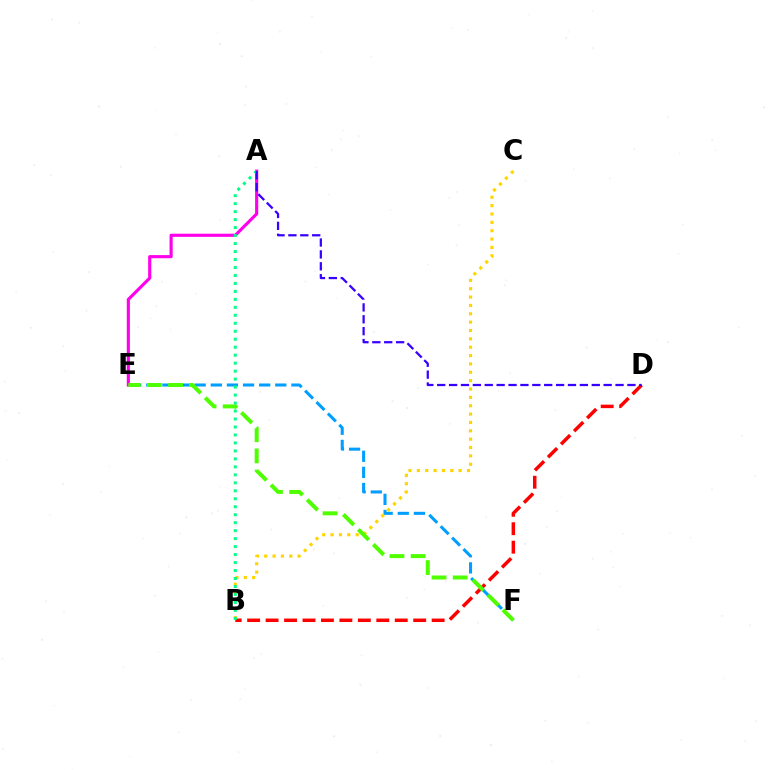{('B', 'D'): [{'color': '#ff0000', 'line_style': 'dashed', 'thickness': 2.51}], ('A', 'E'): [{'color': '#ff00ed', 'line_style': 'solid', 'thickness': 2.26}], ('B', 'C'): [{'color': '#ffd500', 'line_style': 'dotted', 'thickness': 2.27}], ('E', 'F'): [{'color': '#009eff', 'line_style': 'dashed', 'thickness': 2.19}, {'color': '#4fff00', 'line_style': 'dashed', 'thickness': 2.87}], ('A', 'B'): [{'color': '#00ff86', 'line_style': 'dotted', 'thickness': 2.17}], ('A', 'D'): [{'color': '#3700ff', 'line_style': 'dashed', 'thickness': 1.62}]}